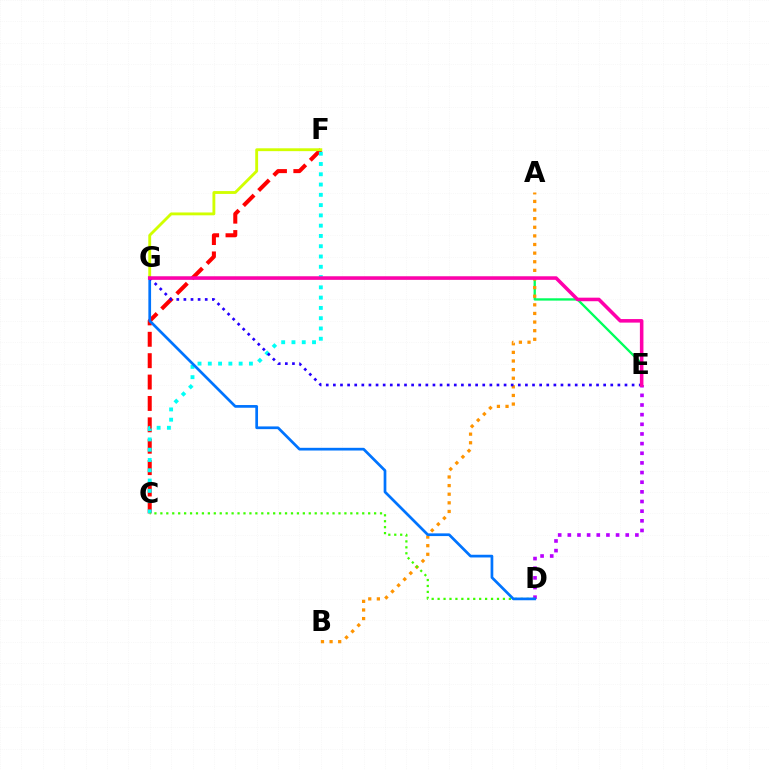{('E', 'G'): [{'color': '#00ff5c', 'line_style': 'solid', 'thickness': 1.67}, {'color': '#2500ff', 'line_style': 'dotted', 'thickness': 1.93}, {'color': '#ff00ac', 'line_style': 'solid', 'thickness': 2.56}], ('C', 'F'): [{'color': '#ff0000', 'line_style': 'dashed', 'thickness': 2.91}, {'color': '#00fff6', 'line_style': 'dotted', 'thickness': 2.79}], ('A', 'B'): [{'color': '#ff9400', 'line_style': 'dotted', 'thickness': 2.34}], ('D', 'E'): [{'color': '#b900ff', 'line_style': 'dotted', 'thickness': 2.62}], ('C', 'D'): [{'color': '#3dff00', 'line_style': 'dotted', 'thickness': 1.61}], ('F', 'G'): [{'color': '#d1ff00', 'line_style': 'solid', 'thickness': 2.06}], ('D', 'G'): [{'color': '#0074ff', 'line_style': 'solid', 'thickness': 1.95}]}